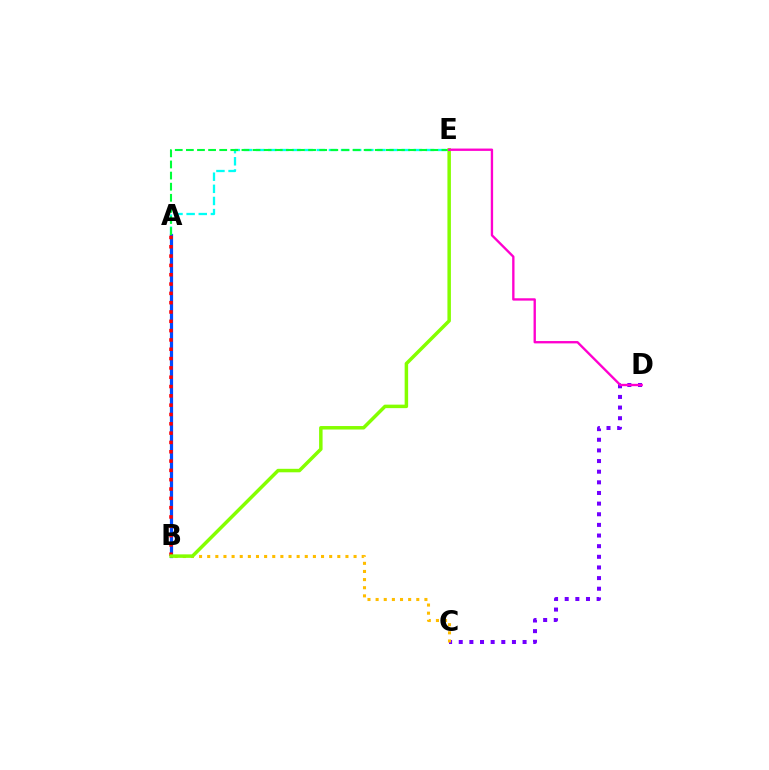{('A', 'B'): [{'color': '#004bff', 'line_style': 'solid', 'thickness': 2.31}, {'color': '#ff0000', 'line_style': 'dotted', 'thickness': 2.53}], ('A', 'E'): [{'color': '#00fff6', 'line_style': 'dashed', 'thickness': 1.65}, {'color': '#00ff39', 'line_style': 'dashed', 'thickness': 1.51}], ('C', 'D'): [{'color': '#7200ff', 'line_style': 'dotted', 'thickness': 2.89}], ('B', 'C'): [{'color': '#ffbd00', 'line_style': 'dotted', 'thickness': 2.21}], ('B', 'E'): [{'color': '#84ff00', 'line_style': 'solid', 'thickness': 2.51}], ('D', 'E'): [{'color': '#ff00cf', 'line_style': 'solid', 'thickness': 1.69}]}